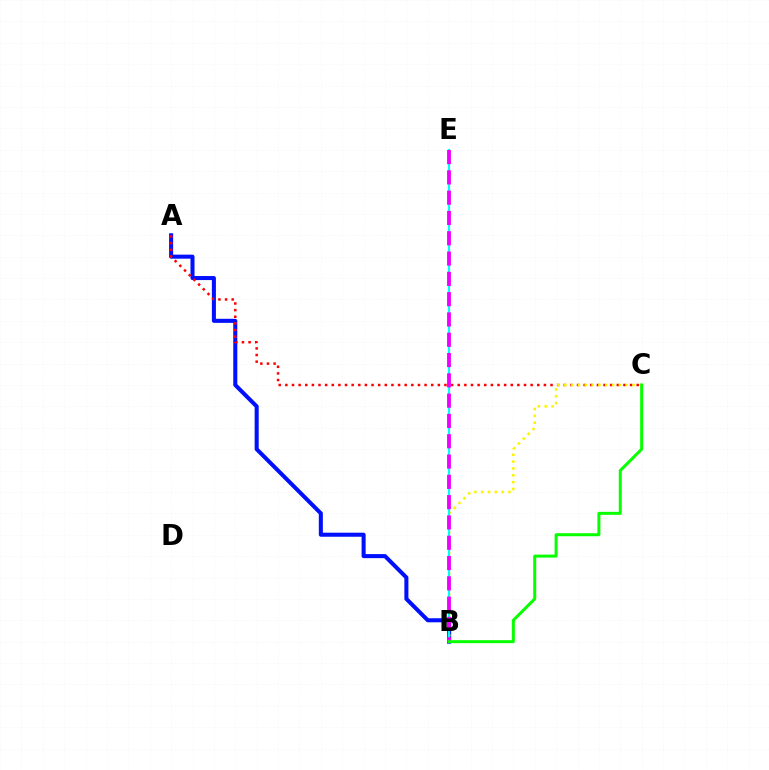{('A', 'B'): [{'color': '#0010ff', 'line_style': 'solid', 'thickness': 2.91}], ('A', 'C'): [{'color': '#ff0000', 'line_style': 'dotted', 'thickness': 1.8}], ('B', 'C'): [{'color': '#fcf500', 'line_style': 'dotted', 'thickness': 1.85}, {'color': '#08ff00', 'line_style': 'solid', 'thickness': 2.16}], ('B', 'E'): [{'color': '#00fff6', 'line_style': 'solid', 'thickness': 1.56}, {'color': '#ee00ff', 'line_style': 'dashed', 'thickness': 2.76}]}